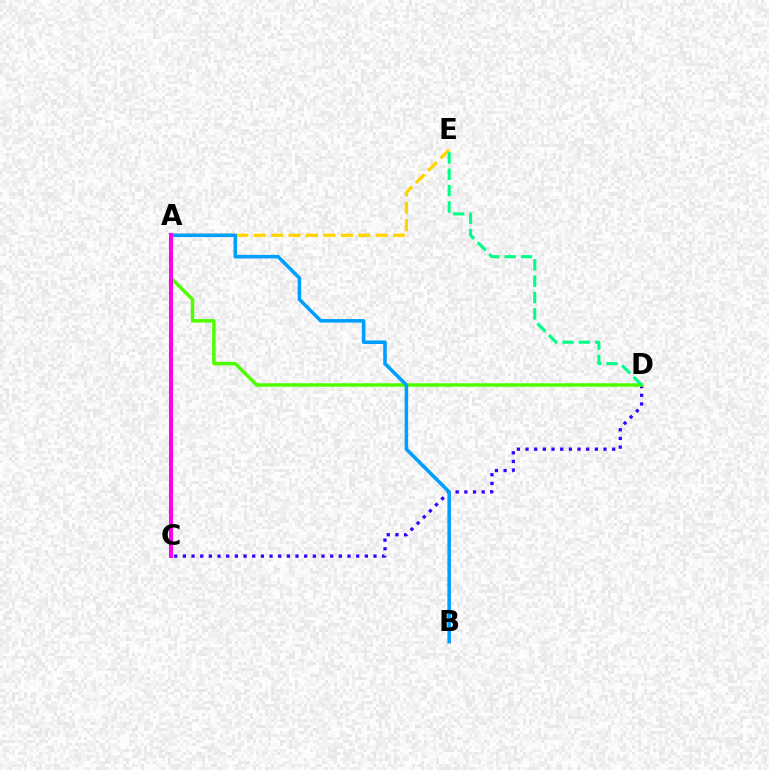{('A', 'E'): [{'color': '#ffd500', 'line_style': 'dashed', 'thickness': 2.37}], ('C', 'D'): [{'color': '#3700ff', 'line_style': 'dotted', 'thickness': 2.35}], ('A', 'D'): [{'color': '#4fff00', 'line_style': 'solid', 'thickness': 2.51}], ('A', 'B'): [{'color': '#009eff', 'line_style': 'solid', 'thickness': 2.55}], ('A', 'C'): [{'color': '#ff0000', 'line_style': 'dashed', 'thickness': 1.79}, {'color': '#ff00ed', 'line_style': 'solid', 'thickness': 2.87}], ('D', 'E'): [{'color': '#00ff86', 'line_style': 'dashed', 'thickness': 2.22}]}